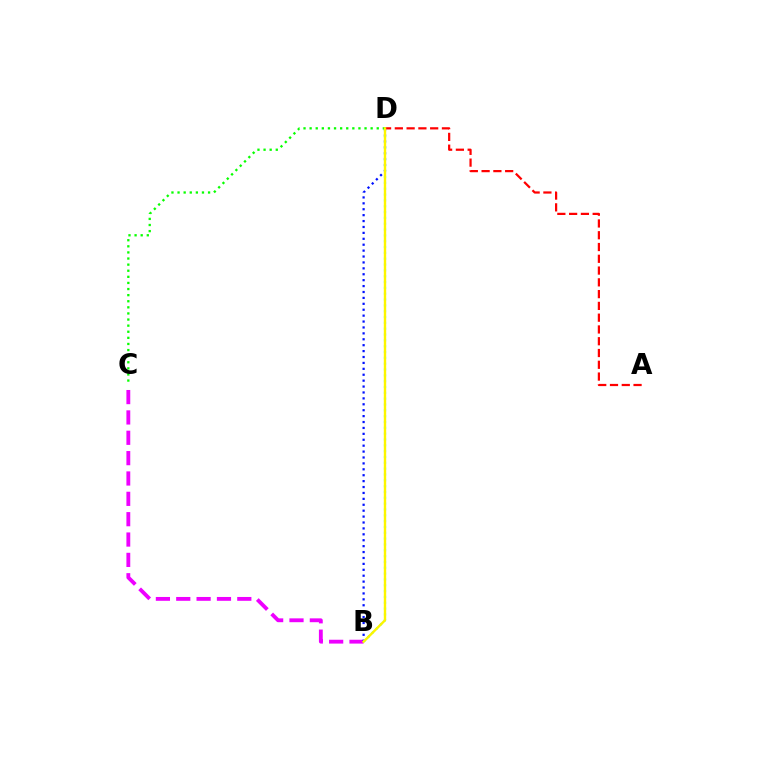{('B', 'C'): [{'color': '#ee00ff', 'line_style': 'dashed', 'thickness': 2.76}], ('C', 'D'): [{'color': '#08ff00', 'line_style': 'dotted', 'thickness': 1.66}], ('B', 'D'): [{'color': '#0010ff', 'line_style': 'dotted', 'thickness': 1.61}, {'color': '#00fff6', 'line_style': 'dotted', 'thickness': 1.58}, {'color': '#fcf500', 'line_style': 'solid', 'thickness': 1.73}], ('A', 'D'): [{'color': '#ff0000', 'line_style': 'dashed', 'thickness': 1.6}]}